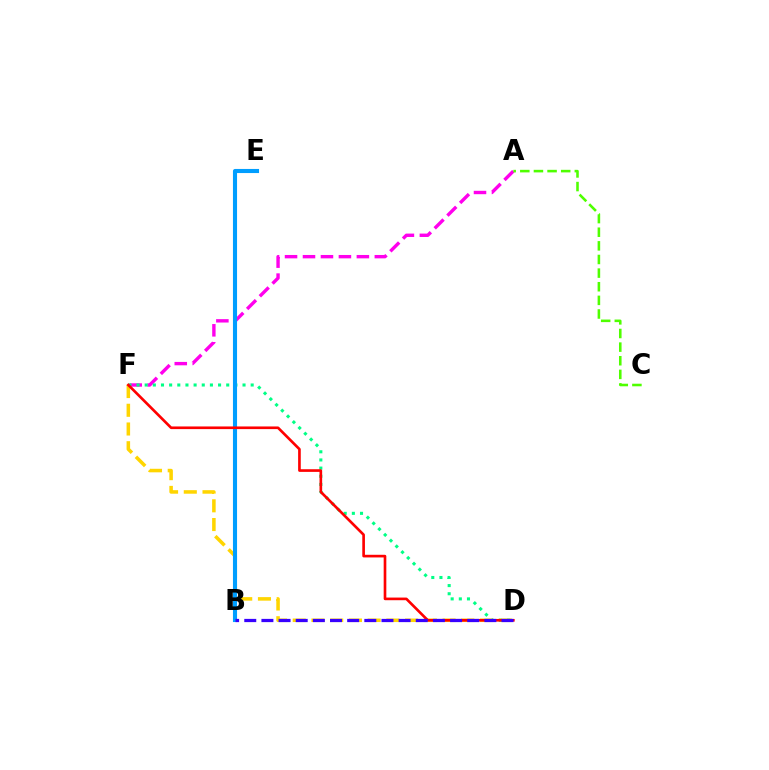{('D', 'F'): [{'color': '#ffd500', 'line_style': 'dashed', 'thickness': 2.54}, {'color': '#00ff86', 'line_style': 'dotted', 'thickness': 2.22}, {'color': '#ff0000', 'line_style': 'solid', 'thickness': 1.91}], ('A', 'F'): [{'color': '#ff00ed', 'line_style': 'dashed', 'thickness': 2.44}], ('A', 'C'): [{'color': '#4fff00', 'line_style': 'dashed', 'thickness': 1.85}], ('B', 'E'): [{'color': '#009eff', 'line_style': 'solid', 'thickness': 2.95}], ('B', 'D'): [{'color': '#3700ff', 'line_style': 'dashed', 'thickness': 2.33}]}